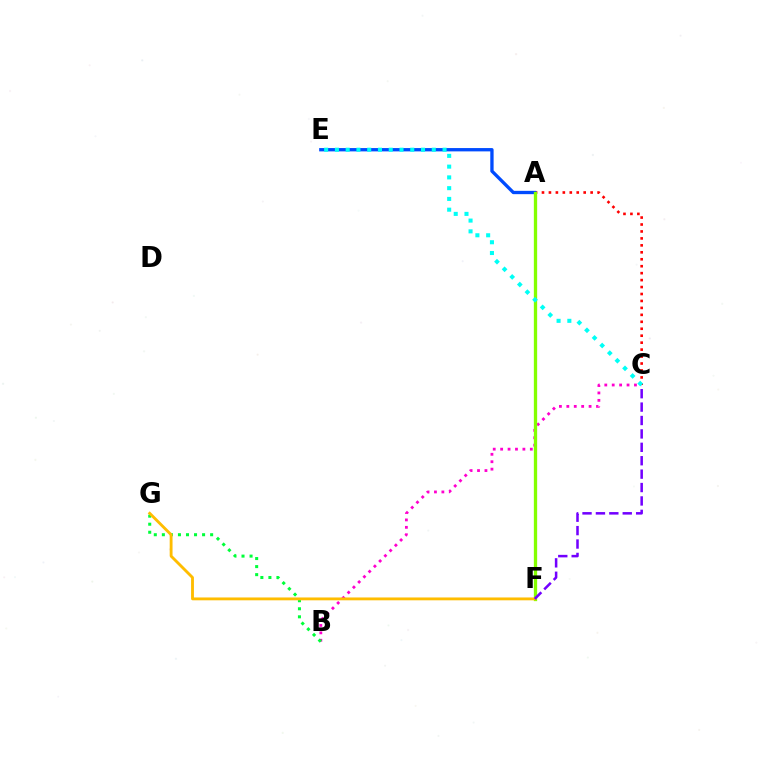{('A', 'C'): [{'color': '#ff0000', 'line_style': 'dotted', 'thickness': 1.89}], ('A', 'E'): [{'color': '#004bff', 'line_style': 'solid', 'thickness': 2.39}], ('B', 'C'): [{'color': '#ff00cf', 'line_style': 'dotted', 'thickness': 2.02}], ('B', 'G'): [{'color': '#00ff39', 'line_style': 'dotted', 'thickness': 2.19}], ('A', 'F'): [{'color': '#84ff00', 'line_style': 'solid', 'thickness': 2.38}], ('C', 'E'): [{'color': '#00fff6', 'line_style': 'dotted', 'thickness': 2.92}], ('F', 'G'): [{'color': '#ffbd00', 'line_style': 'solid', 'thickness': 2.05}], ('C', 'F'): [{'color': '#7200ff', 'line_style': 'dashed', 'thickness': 1.82}]}